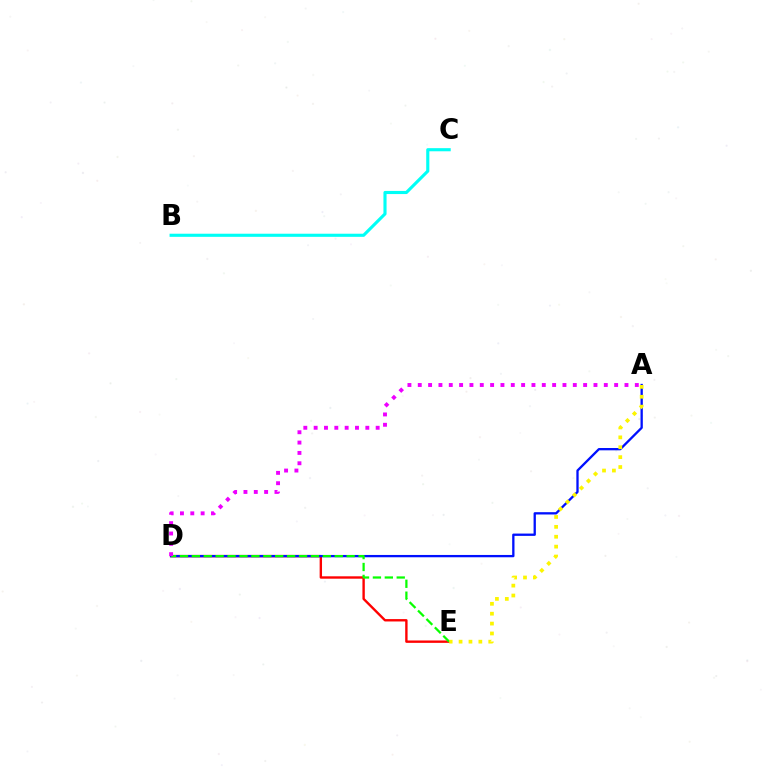{('D', 'E'): [{'color': '#ff0000', 'line_style': 'solid', 'thickness': 1.71}, {'color': '#08ff00', 'line_style': 'dashed', 'thickness': 1.62}], ('A', 'D'): [{'color': '#0010ff', 'line_style': 'solid', 'thickness': 1.66}, {'color': '#ee00ff', 'line_style': 'dotted', 'thickness': 2.81}], ('B', 'C'): [{'color': '#00fff6', 'line_style': 'solid', 'thickness': 2.25}], ('A', 'E'): [{'color': '#fcf500', 'line_style': 'dotted', 'thickness': 2.69}]}